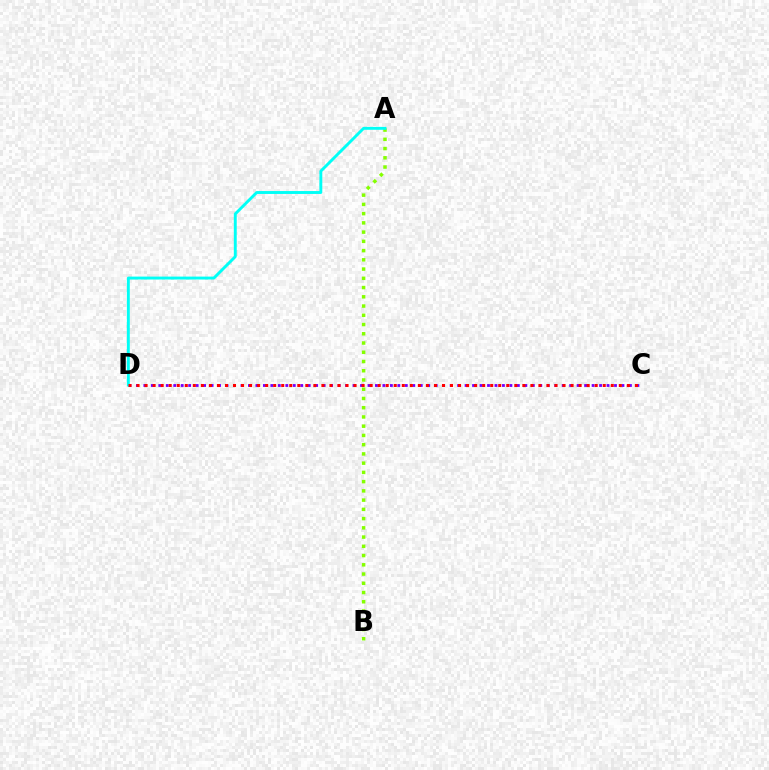{('A', 'B'): [{'color': '#84ff00', 'line_style': 'dotted', 'thickness': 2.51}], ('C', 'D'): [{'color': '#7200ff', 'line_style': 'dotted', 'thickness': 2.03}, {'color': '#ff0000', 'line_style': 'dotted', 'thickness': 2.18}], ('A', 'D'): [{'color': '#00fff6', 'line_style': 'solid', 'thickness': 2.09}]}